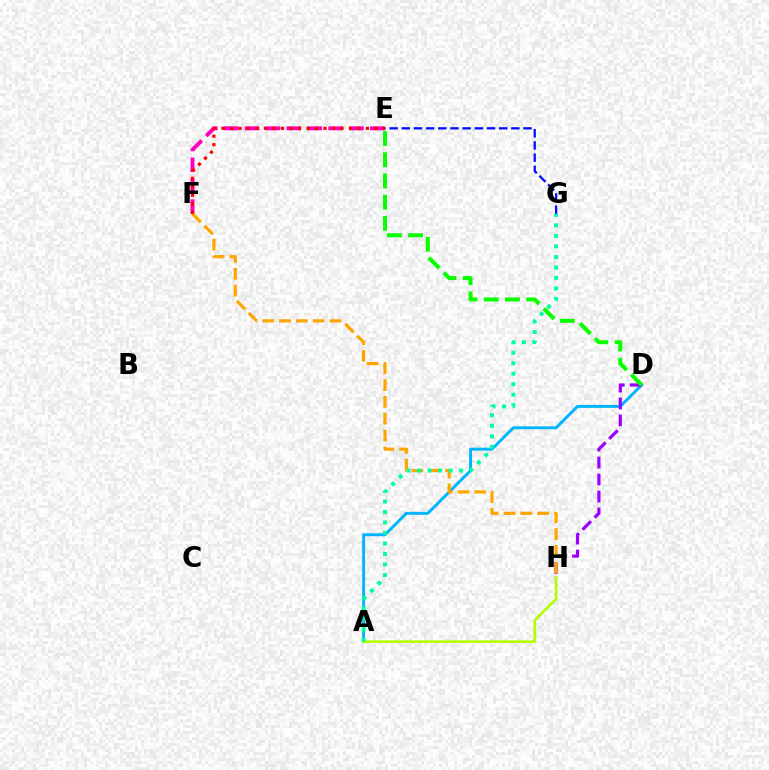{('A', 'D'): [{'color': '#00b5ff', 'line_style': 'solid', 'thickness': 2.11}], ('E', 'F'): [{'color': '#ff00bd', 'line_style': 'dashed', 'thickness': 2.84}, {'color': '#ff0000', 'line_style': 'dotted', 'thickness': 2.31}], ('A', 'H'): [{'color': '#b3ff00', 'line_style': 'solid', 'thickness': 1.89}], ('D', 'H'): [{'color': '#9b00ff', 'line_style': 'dashed', 'thickness': 2.31}], ('F', 'H'): [{'color': '#ffa500', 'line_style': 'dashed', 'thickness': 2.29}], ('E', 'G'): [{'color': '#0010ff', 'line_style': 'dashed', 'thickness': 1.65}], ('D', 'E'): [{'color': '#08ff00', 'line_style': 'dashed', 'thickness': 2.88}], ('A', 'G'): [{'color': '#00ff9d', 'line_style': 'dotted', 'thickness': 2.85}]}